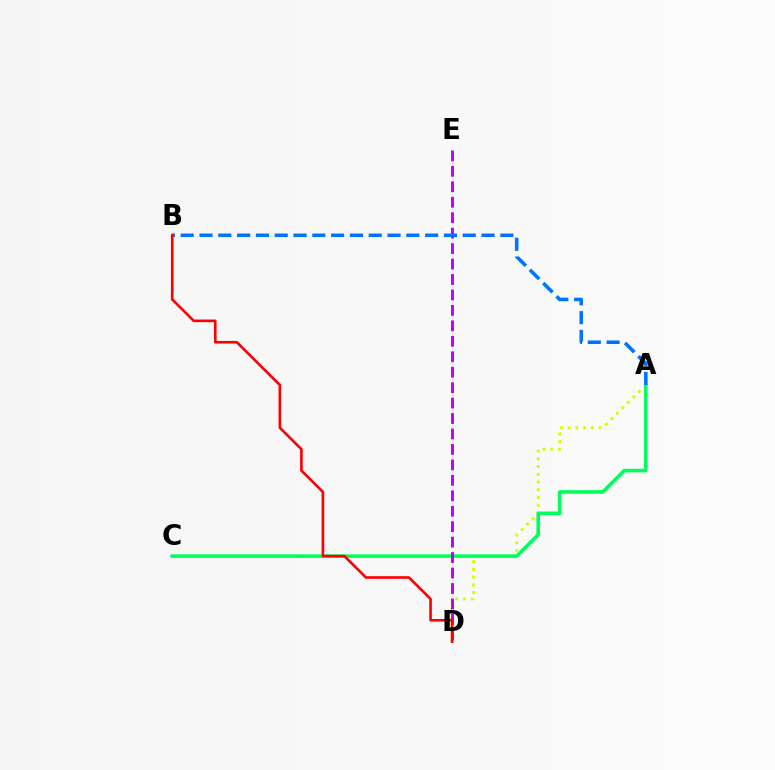{('A', 'D'): [{'color': '#d1ff00', 'line_style': 'dotted', 'thickness': 2.1}], ('A', 'C'): [{'color': '#00ff5c', 'line_style': 'solid', 'thickness': 2.58}], ('D', 'E'): [{'color': '#b900ff', 'line_style': 'dashed', 'thickness': 2.1}], ('A', 'B'): [{'color': '#0074ff', 'line_style': 'dashed', 'thickness': 2.55}], ('B', 'D'): [{'color': '#ff0000', 'line_style': 'solid', 'thickness': 1.89}]}